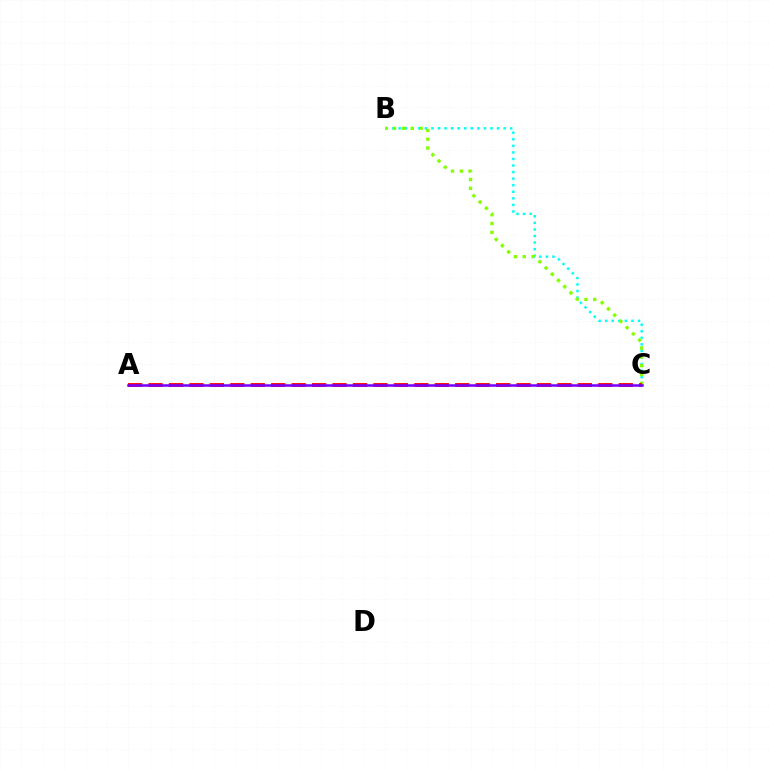{('B', 'C'): [{'color': '#00fff6', 'line_style': 'dotted', 'thickness': 1.78}, {'color': '#84ff00', 'line_style': 'dotted', 'thickness': 2.4}], ('A', 'C'): [{'color': '#ff0000', 'line_style': 'dashed', 'thickness': 2.78}, {'color': '#7200ff', 'line_style': 'solid', 'thickness': 1.81}]}